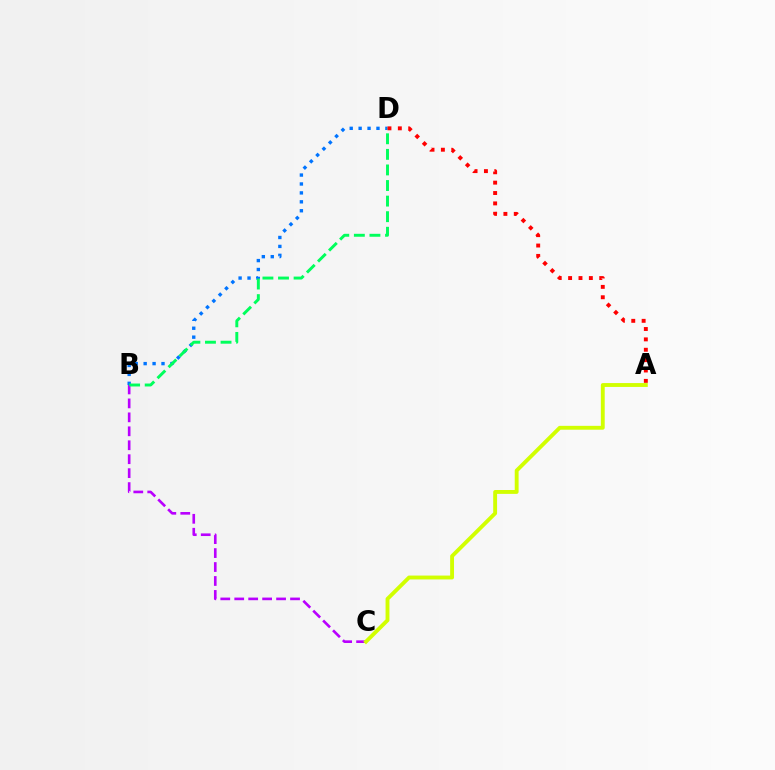{('B', 'C'): [{'color': '#b900ff', 'line_style': 'dashed', 'thickness': 1.9}], ('B', 'D'): [{'color': '#0074ff', 'line_style': 'dotted', 'thickness': 2.42}, {'color': '#00ff5c', 'line_style': 'dashed', 'thickness': 2.12}], ('A', 'C'): [{'color': '#d1ff00', 'line_style': 'solid', 'thickness': 2.78}], ('A', 'D'): [{'color': '#ff0000', 'line_style': 'dotted', 'thickness': 2.82}]}